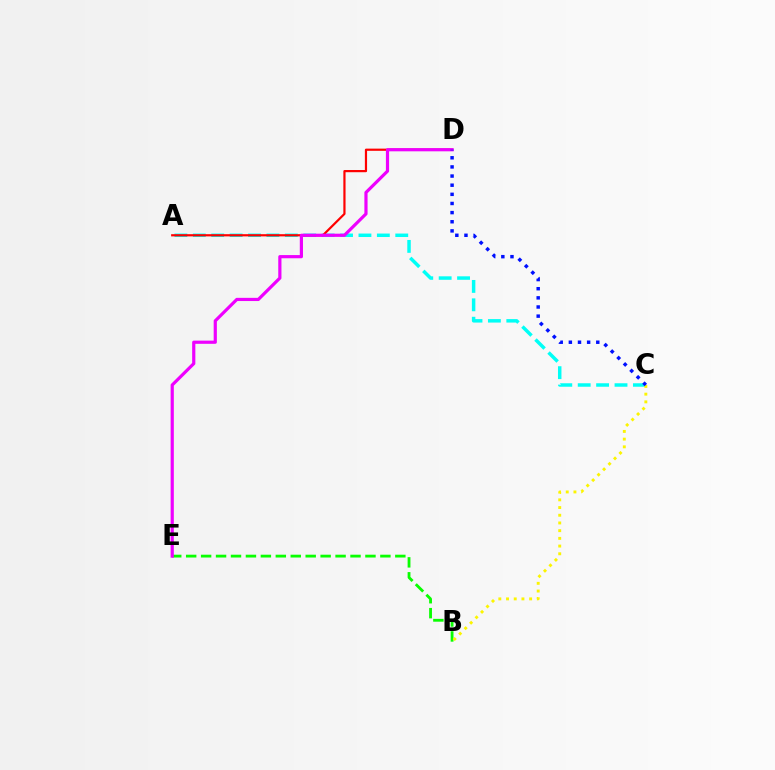{('A', 'C'): [{'color': '#00fff6', 'line_style': 'dashed', 'thickness': 2.5}], ('A', 'D'): [{'color': '#ff0000', 'line_style': 'solid', 'thickness': 1.58}], ('B', 'E'): [{'color': '#08ff00', 'line_style': 'dashed', 'thickness': 2.03}], ('B', 'C'): [{'color': '#fcf500', 'line_style': 'dotted', 'thickness': 2.09}], ('D', 'E'): [{'color': '#ee00ff', 'line_style': 'solid', 'thickness': 2.3}], ('C', 'D'): [{'color': '#0010ff', 'line_style': 'dotted', 'thickness': 2.48}]}